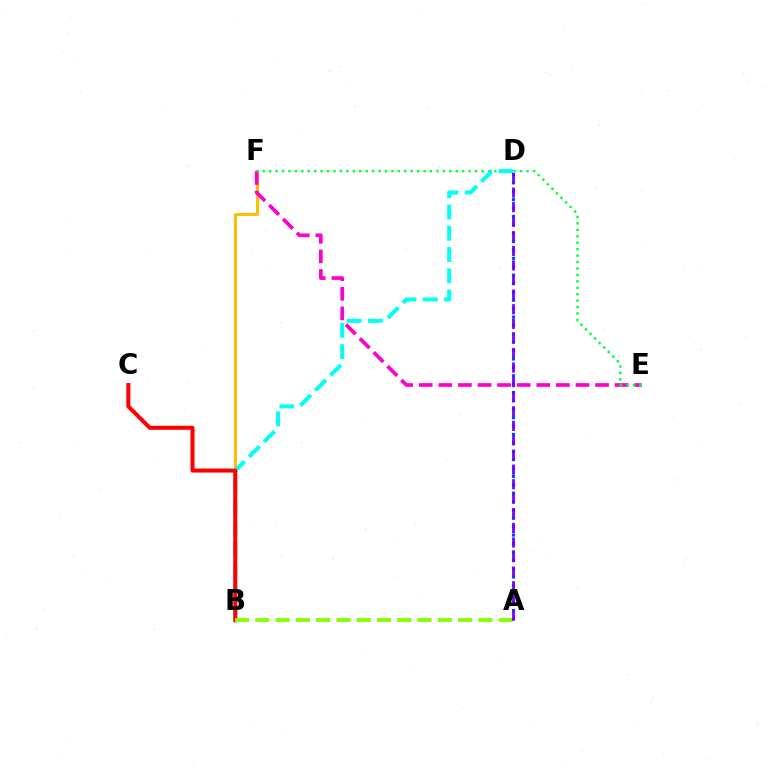{('B', 'F'): [{'color': '#ffbd00', 'line_style': 'solid', 'thickness': 2.13}], ('E', 'F'): [{'color': '#ff00cf', 'line_style': 'dashed', 'thickness': 2.66}, {'color': '#00ff39', 'line_style': 'dotted', 'thickness': 1.75}], ('B', 'D'): [{'color': '#00fff6', 'line_style': 'dashed', 'thickness': 2.89}], ('B', 'C'): [{'color': '#ff0000', 'line_style': 'solid', 'thickness': 2.9}], ('A', 'B'): [{'color': '#84ff00', 'line_style': 'dashed', 'thickness': 2.75}], ('A', 'D'): [{'color': '#004bff', 'line_style': 'dotted', 'thickness': 2.28}, {'color': '#7200ff', 'line_style': 'dashed', 'thickness': 1.98}]}